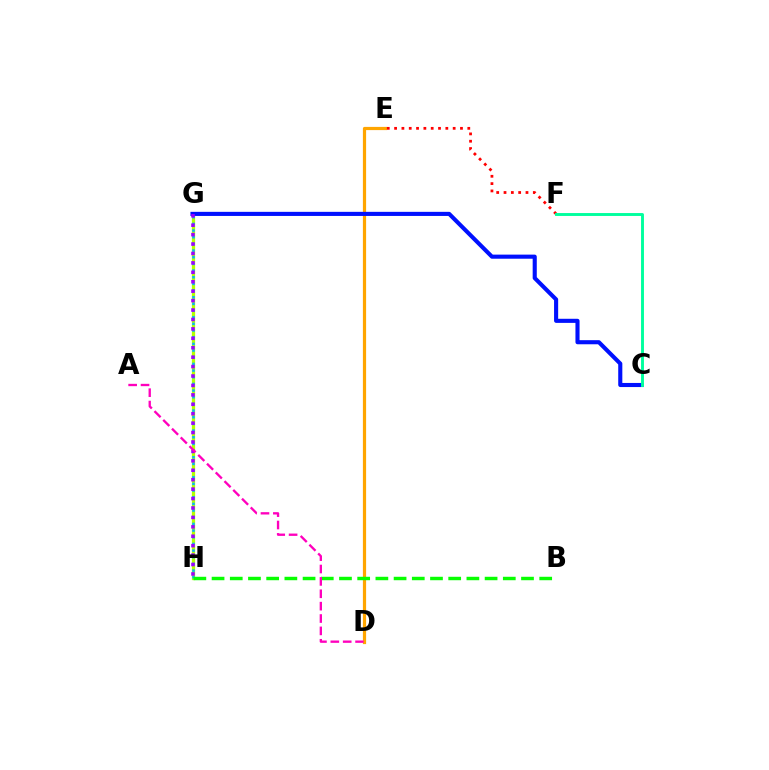{('D', 'E'): [{'color': '#ffa500', 'line_style': 'solid', 'thickness': 2.3}], ('E', 'F'): [{'color': '#ff0000', 'line_style': 'dotted', 'thickness': 1.99}], ('G', 'H'): [{'color': '#b3ff00', 'line_style': 'solid', 'thickness': 2.35}, {'color': '#00b5ff', 'line_style': 'dotted', 'thickness': 1.81}, {'color': '#9b00ff', 'line_style': 'dotted', 'thickness': 2.56}], ('C', 'G'): [{'color': '#0010ff', 'line_style': 'solid', 'thickness': 2.95}], ('B', 'H'): [{'color': '#08ff00', 'line_style': 'dashed', 'thickness': 2.47}], ('C', 'F'): [{'color': '#00ff9d', 'line_style': 'solid', 'thickness': 2.09}], ('A', 'D'): [{'color': '#ff00bd', 'line_style': 'dashed', 'thickness': 1.68}]}